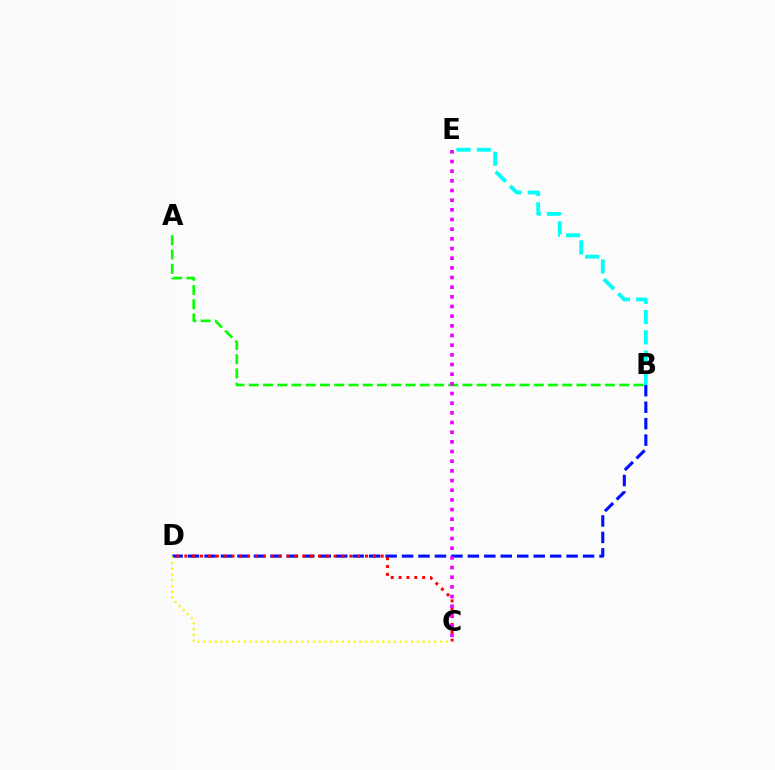{('A', 'B'): [{'color': '#08ff00', 'line_style': 'dashed', 'thickness': 1.94}], ('B', 'D'): [{'color': '#0010ff', 'line_style': 'dashed', 'thickness': 2.24}], ('C', 'D'): [{'color': '#ff0000', 'line_style': 'dotted', 'thickness': 2.13}, {'color': '#fcf500', 'line_style': 'dotted', 'thickness': 1.57}], ('C', 'E'): [{'color': '#ee00ff', 'line_style': 'dotted', 'thickness': 2.63}], ('B', 'E'): [{'color': '#00fff6', 'line_style': 'dashed', 'thickness': 2.76}]}